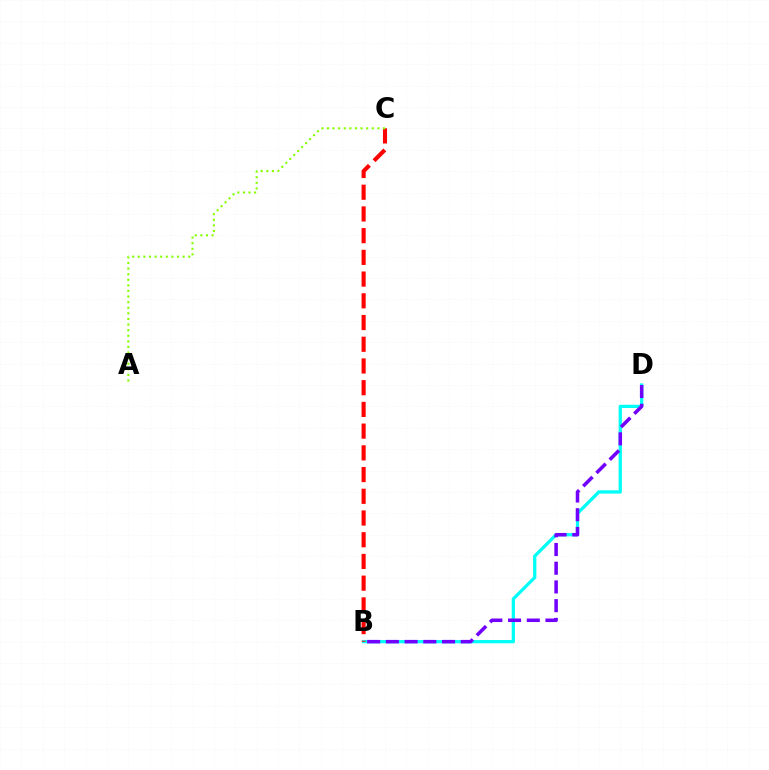{('B', 'D'): [{'color': '#00fff6', 'line_style': 'solid', 'thickness': 2.33}, {'color': '#7200ff', 'line_style': 'dashed', 'thickness': 2.54}], ('B', 'C'): [{'color': '#ff0000', 'line_style': 'dashed', 'thickness': 2.95}], ('A', 'C'): [{'color': '#84ff00', 'line_style': 'dotted', 'thickness': 1.52}]}